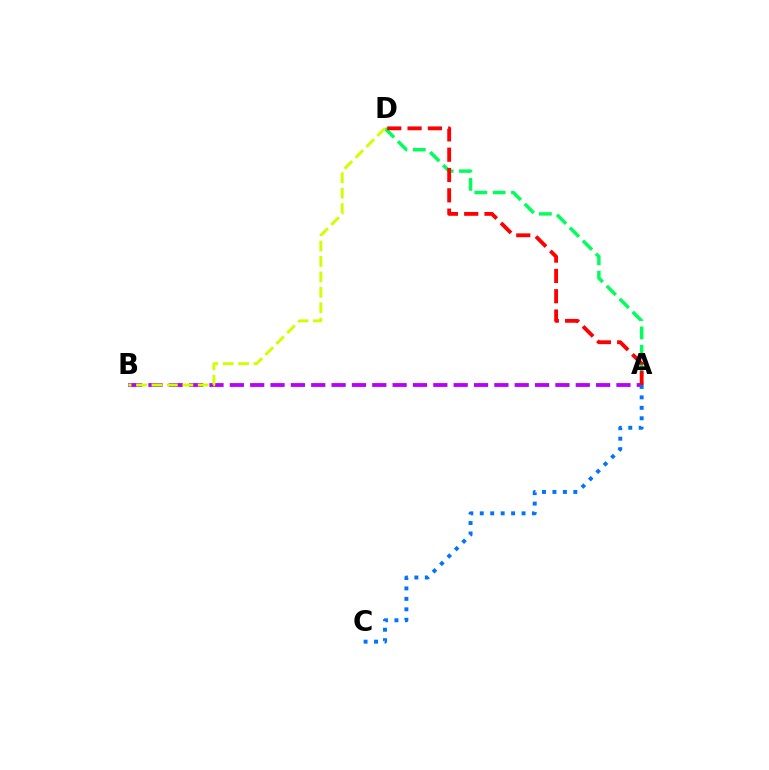{('A', 'D'): [{'color': '#00ff5c', 'line_style': 'dashed', 'thickness': 2.49}, {'color': '#ff0000', 'line_style': 'dashed', 'thickness': 2.76}], ('A', 'B'): [{'color': '#b900ff', 'line_style': 'dashed', 'thickness': 2.76}], ('B', 'D'): [{'color': '#d1ff00', 'line_style': 'dashed', 'thickness': 2.1}], ('A', 'C'): [{'color': '#0074ff', 'line_style': 'dotted', 'thickness': 2.84}]}